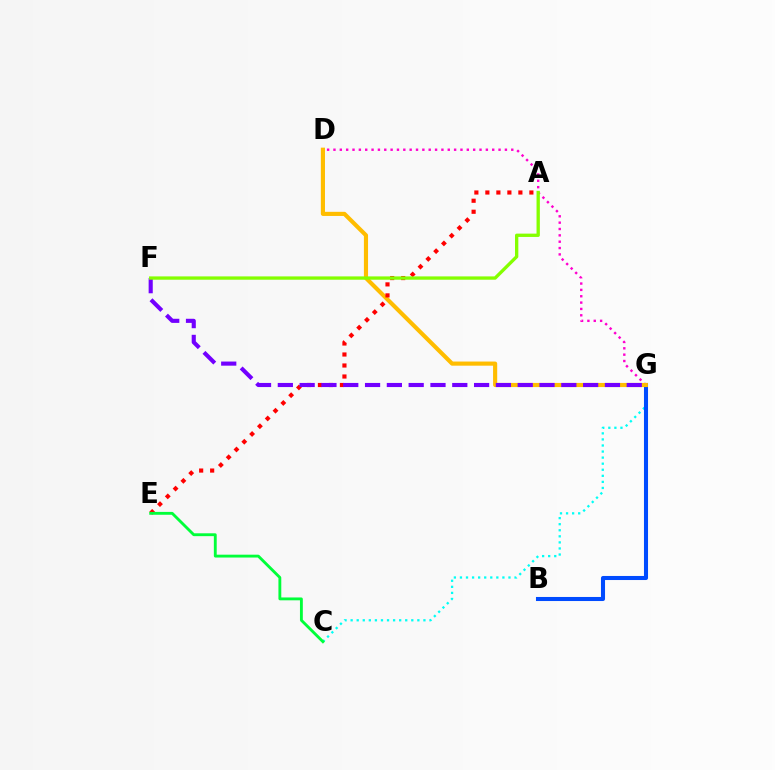{('C', 'G'): [{'color': '#00fff6', 'line_style': 'dotted', 'thickness': 1.65}], ('B', 'G'): [{'color': '#004bff', 'line_style': 'solid', 'thickness': 2.92}], ('D', 'G'): [{'color': '#ff00cf', 'line_style': 'dotted', 'thickness': 1.73}, {'color': '#ffbd00', 'line_style': 'solid', 'thickness': 2.98}], ('A', 'E'): [{'color': '#ff0000', 'line_style': 'dotted', 'thickness': 2.99}], ('F', 'G'): [{'color': '#7200ff', 'line_style': 'dashed', 'thickness': 2.96}], ('C', 'E'): [{'color': '#00ff39', 'line_style': 'solid', 'thickness': 2.06}], ('A', 'F'): [{'color': '#84ff00', 'line_style': 'solid', 'thickness': 2.39}]}